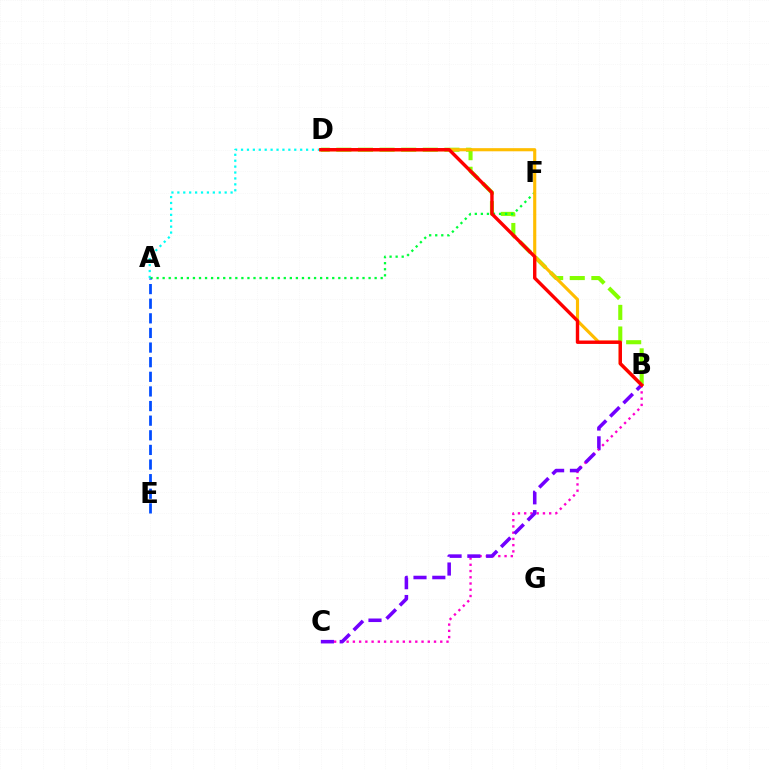{('A', 'D'): [{'color': '#00fff6', 'line_style': 'dotted', 'thickness': 1.61}], ('B', 'D'): [{'color': '#84ff00', 'line_style': 'dashed', 'thickness': 2.94}, {'color': '#ffbd00', 'line_style': 'solid', 'thickness': 2.26}, {'color': '#ff0000', 'line_style': 'solid', 'thickness': 2.45}], ('A', 'F'): [{'color': '#00ff39', 'line_style': 'dotted', 'thickness': 1.65}], ('B', 'C'): [{'color': '#ff00cf', 'line_style': 'dotted', 'thickness': 1.7}, {'color': '#7200ff', 'line_style': 'dashed', 'thickness': 2.56}], ('A', 'E'): [{'color': '#004bff', 'line_style': 'dashed', 'thickness': 1.99}]}